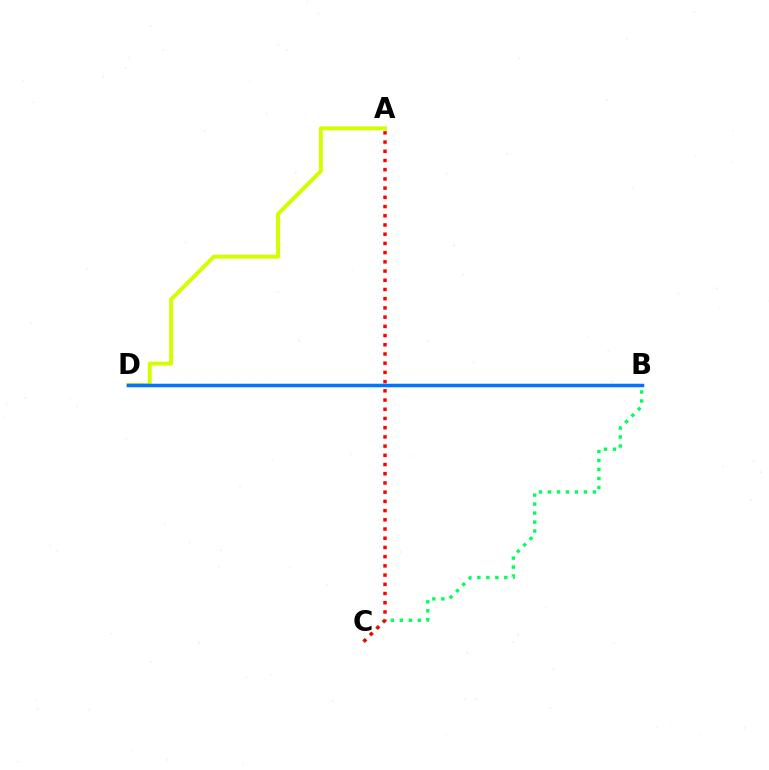{('B', 'D'): [{'color': '#b900ff', 'line_style': 'dashed', 'thickness': 2.18}, {'color': '#0074ff', 'line_style': 'solid', 'thickness': 2.52}], ('A', 'D'): [{'color': '#d1ff00', 'line_style': 'solid', 'thickness': 2.87}], ('B', 'C'): [{'color': '#00ff5c', 'line_style': 'dotted', 'thickness': 2.44}], ('A', 'C'): [{'color': '#ff0000', 'line_style': 'dotted', 'thickness': 2.5}]}